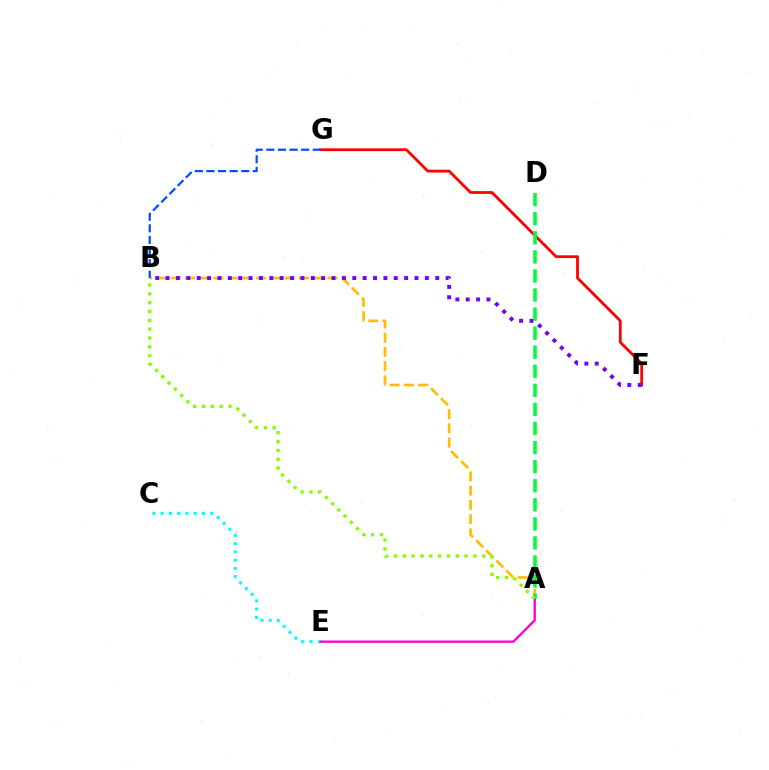{('A', 'B'): [{'color': '#ffbd00', 'line_style': 'dashed', 'thickness': 1.93}, {'color': '#84ff00', 'line_style': 'dotted', 'thickness': 2.4}], ('F', 'G'): [{'color': '#ff0000', 'line_style': 'solid', 'thickness': 2.0}], ('A', 'D'): [{'color': '#00ff39', 'line_style': 'dashed', 'thickness': 2.59}], ('C', 'E'): [{'color': '#00fff6', 'line_style': 'dotted', 'thickness': 2.25}], ('A', 'E'): [{'color': '#ff00cf', 'line_style': 'solid', 'thickness': 1.69}], ('B', 'G'): [{'color': '#004bff', 'line_style': 'dashed', 'thickness': 1.58}], ('B', 'F'): [{'color': '#7200ff', 'line_style': 'dotted', 'thickness': 2.82}]}